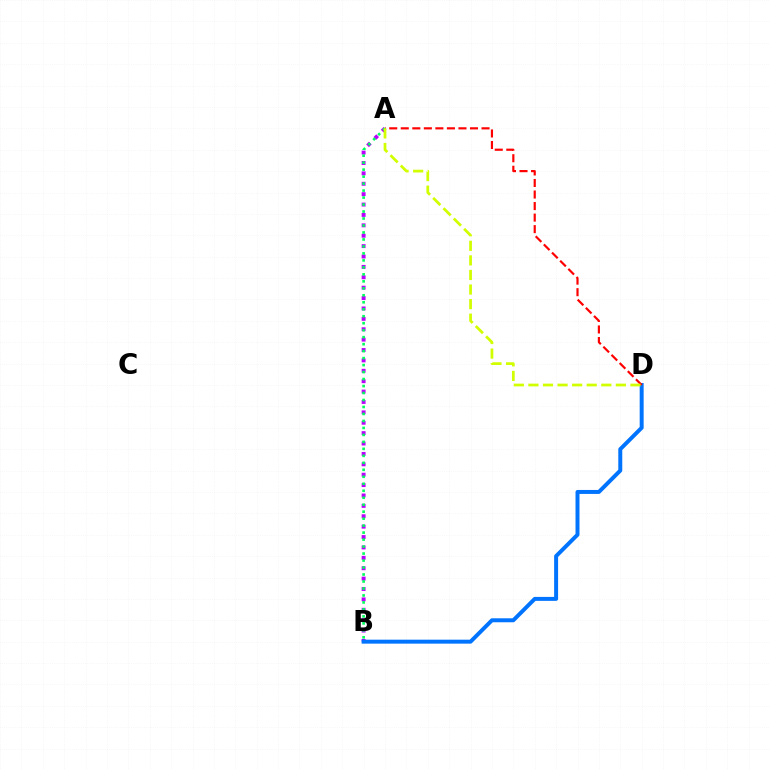{('A', 'B'): [{'color': '#b900ff', 'line_style': 'dotted', 'thickness': 2.82}, {'color': '#00ff5c', 'line_style': 'dotted', 'thickness': 1.9}], ('B', 'D'): [{'color': '#0074ff', 'line_style': 'solid', 'thickness': 2.86}], ('A', 'D'): [{'color': '#ff0000', 'line_style': 'dashed', 'thickness': 1.57}, {'color': '#d1ff00', 'line_style': 'dashed', 'thickness': 1.98}]}